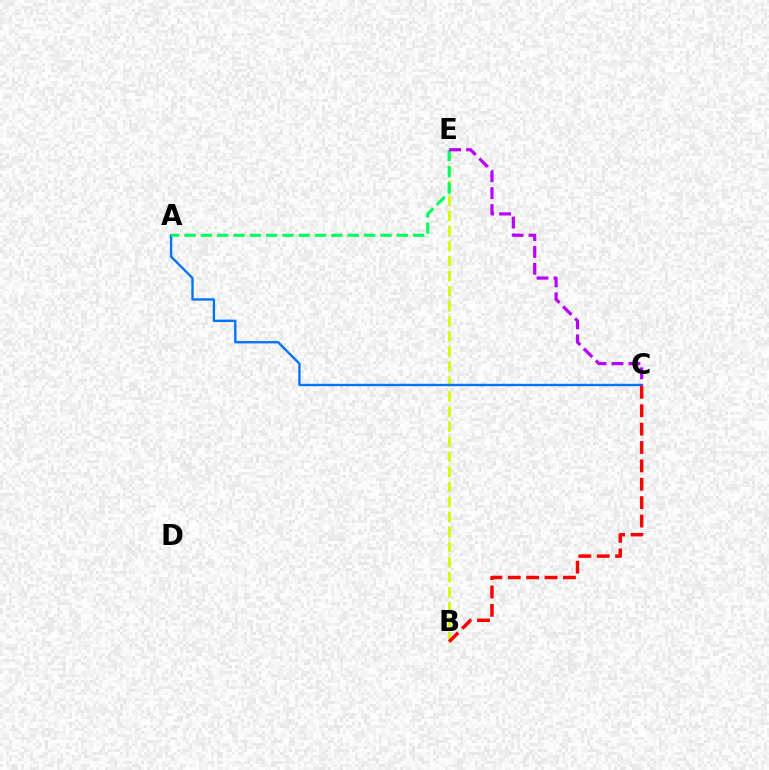{('B', 'E'): [{'color': '#d1ff00', 'line_style': 'dashed', 'thickness': 2.04}], ('A', 'C'): [{'color': '#0074ff', 'line_style': 'solid', 'thickness': 1.71}], ('A', 'E'): [{'color': '#00ff5c', 'line_style': 'dashed', 'thickness': 2.22}], ('B', 'C'): [{'color': '#ff0000', 'line_style': 'dashed', 'thickness': 2.5}], ('C', 'E'): [{'color': '#b900ff', 'line_style': 'dashed', 'thickness': 2.3}]}